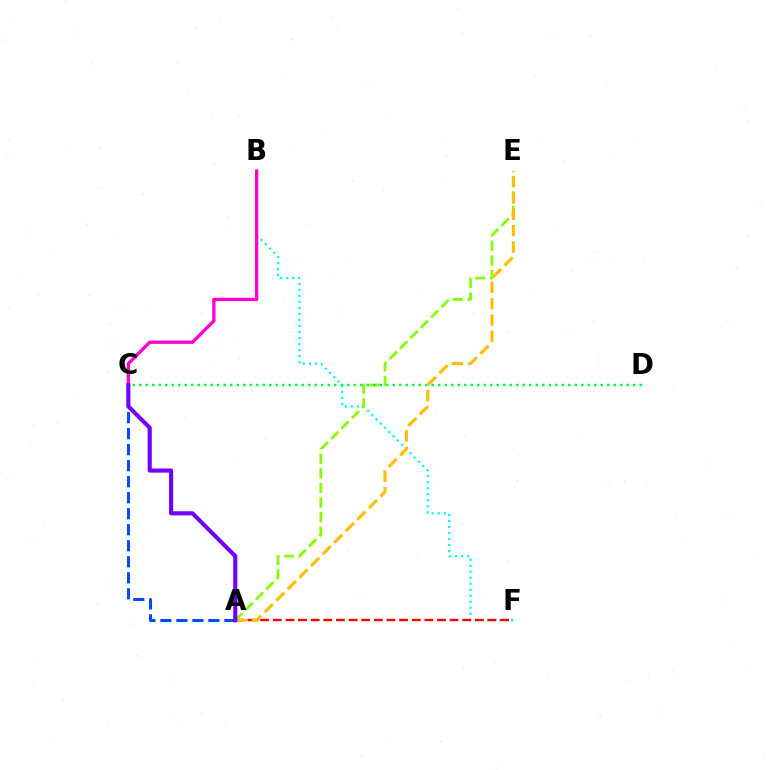{('B', 'F'): [{'color': '#00fff6', 'line_style': 'dotted', 'thickness': 1.63}], ('A', 'F'): [{'color': '#ff0000', 'line_style': 'dashed', 'thickness': 1.72}], ('A', 'E'): [{'color': '#84ff00', 'line_style': 'dashed', 'thickness': 1.98}, {'color': '#ffbd00', 'line_style': 'dashed', 'thickness': 2.23}], ('B', 'C'): [{'color': '#ff00cf', 'line_style': 'solid', 'thickness': 2.38}], ('A', 'C'): [{'color': '#004bff', 'line_style': 'dashed', 'thickness': 2.18}, {'color': '#7200ff', 'line_style': 'solid', 'thickness': 2.96}], ('C', 'D'): [{'color': '#00ff39', 'line_style': 'dotted', 'thickness': 1.77}]}